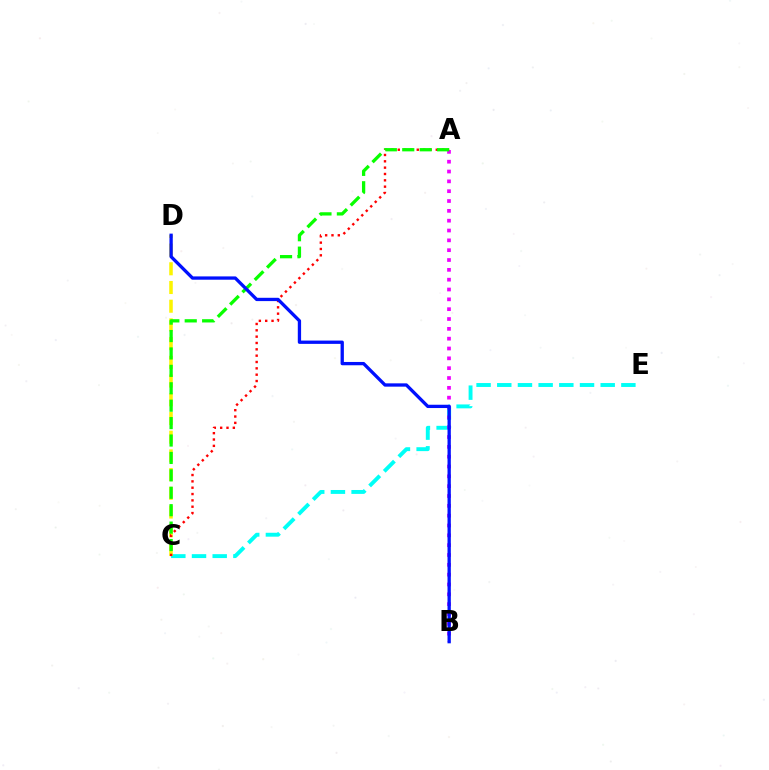{('C', 'E'): [{'color': '#00fff6', 'line_style': 'dashed', 'thickness': 2.81}], ('A', 'B'): [{'color': '#ee00ff', 'line_style': 'dotted', 'thickness': 2.67}], ('C', 'D'): [{'color': '#fcf500', 'line_style': 'dashed', 'thickness': 2.54}], ('A', 'C'): [{'color': '#ff0000', 'line_style': 'dotted', 'thickness': 1.72}, {'color': '#08ff00', 'line_style': 'dashed', 'thickness': 2.37}], ('B', 'D'): [{'color': '#0010ff', 'line_style': 'solid', 'thickness': 2.38}]}